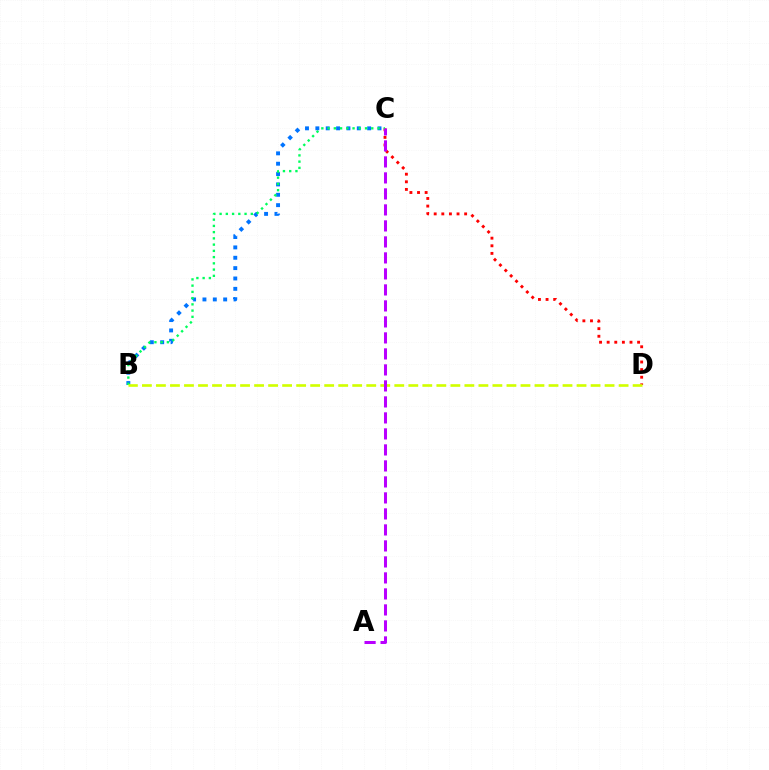{('C', 'D'): [{'color': '#ff0000', 'line_style': 'dotted', 'thickness': 2.07}], ('B', 'C'): [{'color': '#0074ff', 'line_style': 'dotted', 'thickness': 2.81}, {'color': '#00ff5c', 'line_style': 'dotted', 'thickness': 1.7}], ('B', 'D'): [{'color': '#d1ff00', 'line_style': 'dashed', 'thickness': 1.9}], ('A', 'C'): [{'color': '#b900ff', 'line_style': 'dashed', 'thickness': 2.17}]}